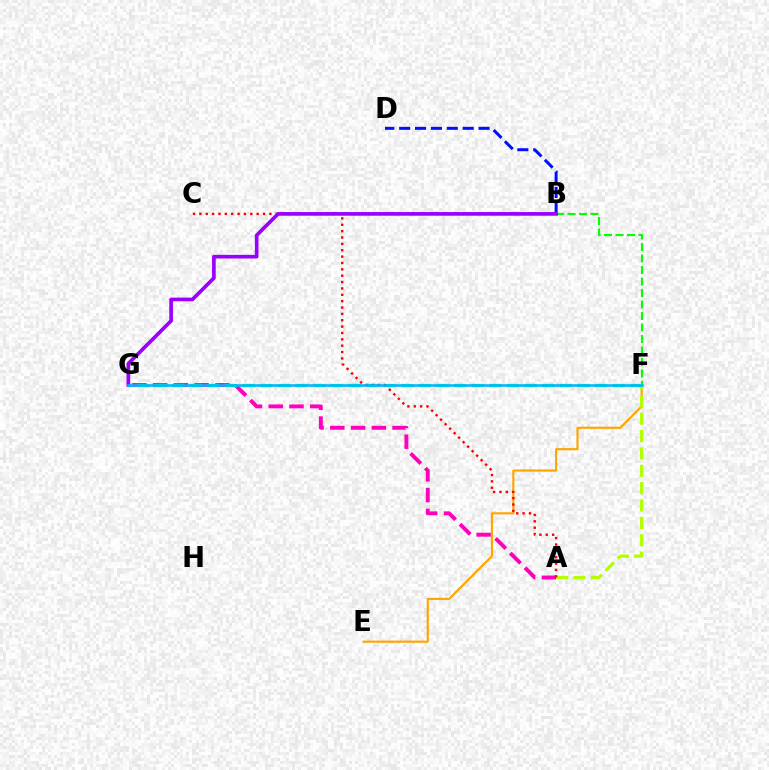{('E', 'F'): [{'color': '#ffa500', 'line_style': 'solid', 'thickness': 1.55}], ('B', 'D'): [{'color': '#0010ff', 'line_style': 'dashed', 'thickness': 2.16}], ('A', 'G'): [{'color': '#ff00bd', 'line_style': 'dashed', 'thickness': 2.82}], ('A', 'F'): [{'color': '#b3ff00', 'line_style': 'dashed', 'thickness': 2.36}], ('B', 'F'): [{'color': '#08ff00', 'line_style': 'dashed', 'thickness': 1.56}], ('F', 'G'): [{'color': '#00ff9d', 'line_style': 'dashed', 'thickness': 2.39}, {'color': '#00b5ff', 'line_style': 'solid', 'thickness': 1.83}], ('A', 'C'): [{'color': '#ff0000', 'line_style': 'dotted', 'thickness': 1.73}], ('B', 'G'): [{'color': '#9b00ff', 'line_style': 'solid', 'thickness': 2.64}]}